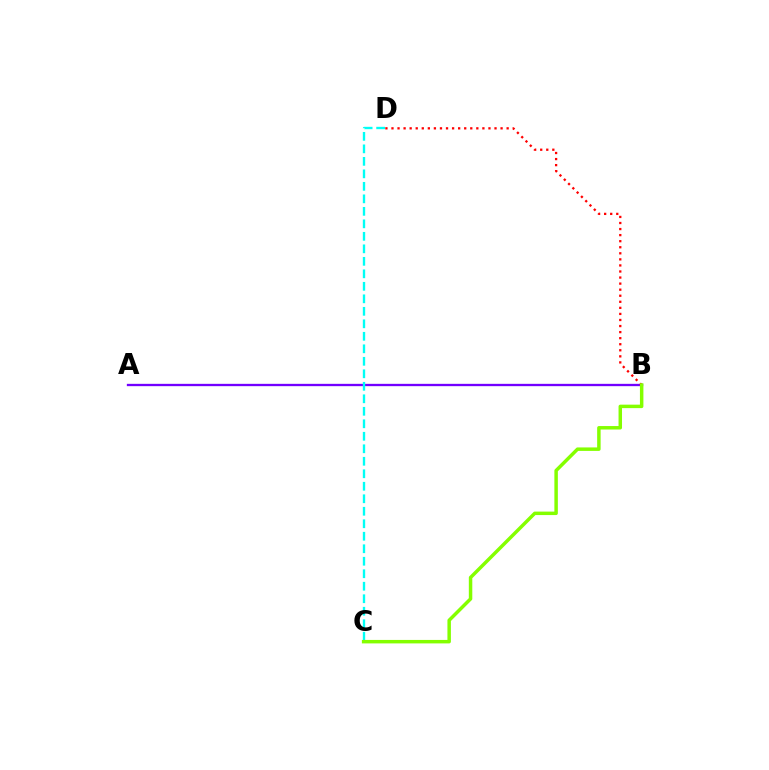{('A', 'B'): [{'color': '#7200ff', 'line_style': 'solid', 'thickness': 1.67}], ('B', 'D'): [{'color': '#ff0000', 'line_style': 'dotted', 'thickness': 1.65}], ('C', 'D'): [{'color': '#00fff6', 'line_style': 'dashed', 'thickness': 1.7}], ('B', 'C'): [{'color': '#84ff00', 'line_style': 'solid', 'thickness': 2.5}]}